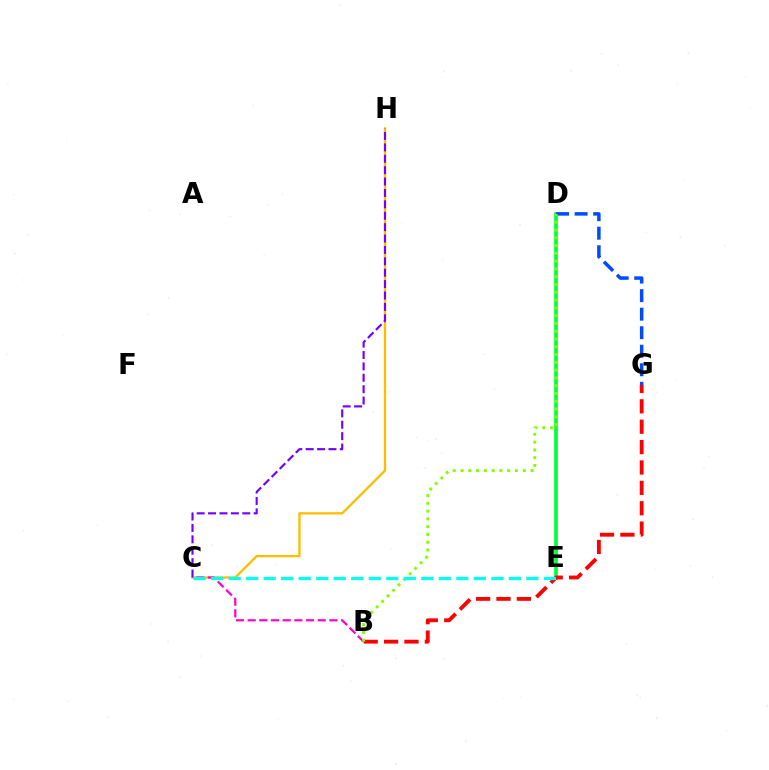{('C', 'H'): [{'color': '#ffbd00', 'line_style': 'solid', 'thickness': 1.67}, {'color': '#7200ff', 'line_style': 'dashed', 'thickness': 1.55}], ('D', 'E'): [{'color': '#00ff39', 'line_style': 'solid', 'thickness': 2.64}], ('D', 'G'): [{'color': '#004bff', 'line_style': 'dashed', 'thickness': 2.52}], ('B', 'G'): [{'color': '#ff0000', 'line_style': 'dashed', 'thickness': 2.77}], ('B', 'C'): [{'color': '#ff00cf', 'line_style': 'dashed', 'thickness': 1.59}], ('B', 'D'): [{'color': '#84ff00', 'line_style': 'dotted', 'thickness': 2.11}], ('C', 'E'): [{'color': '#00fff6', 'line_style': 'dashed', 'thickness': 2.38}]}